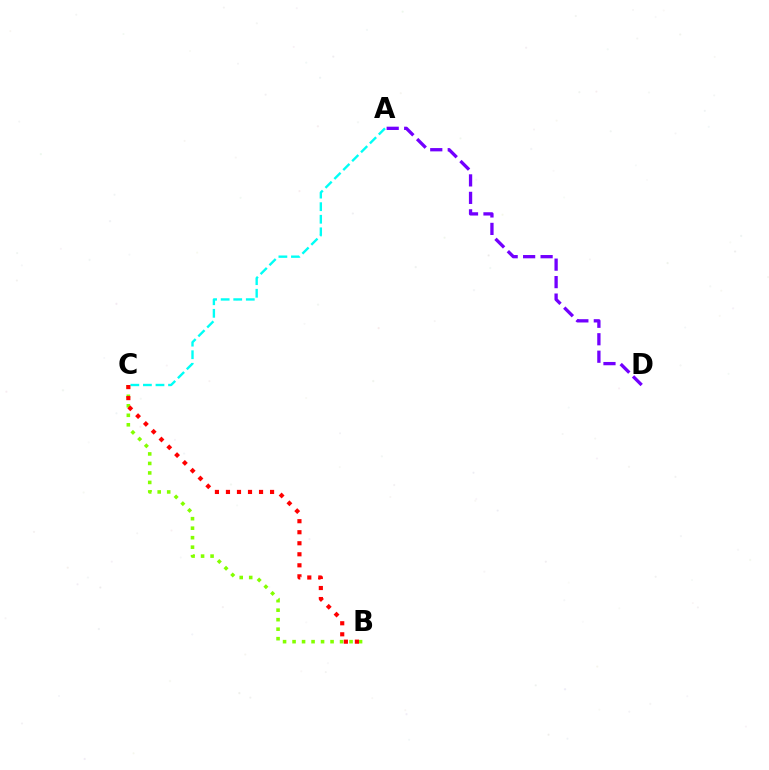{('B', 'C'): [{'color': '#84ff00', 'line_style': 'dotted', 'thickness': 2.58}, {'color': '#ff0000', 'line_style': 'dotted', 'thickness': 3.0}], ('A', 'C'): [{'color': '#00fff6', 'line_style': 'dashed', 'thickness': 1.71}], ('A', 'D'): [{'color': '#7200ff', 'line_style': 'dashed', 'thickness': 2.37}]}